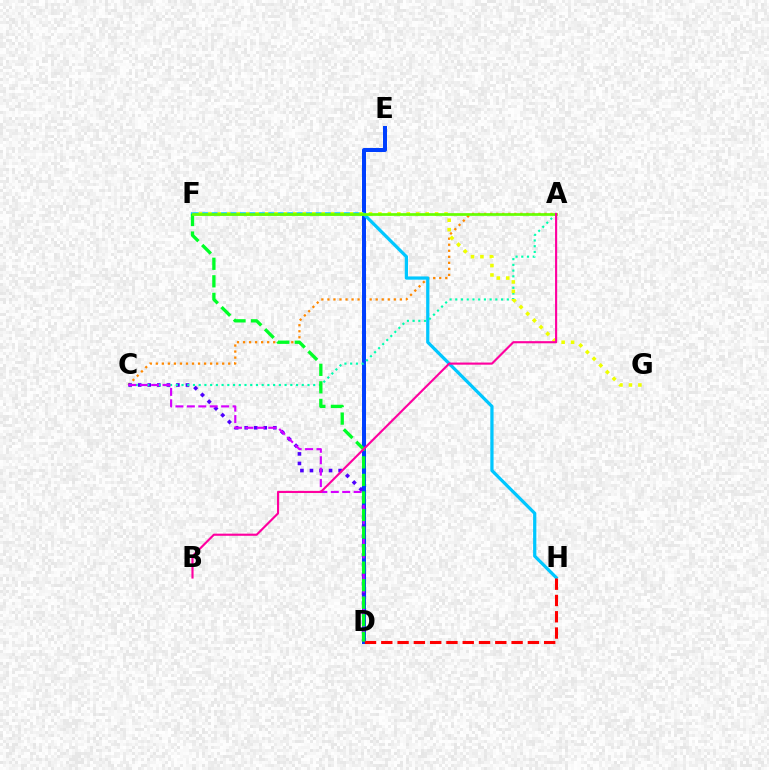{('A', 'C'): [{'color': '#ff8800', 'line_style': 'dotted', 'thickness': 1.64}, {'color': '#00ffaf', 'line_style': 'dotted', 'thickness': 1.56}], ('D', 'E'): [{'color': '#003fff', 'line_style': 'solid', 'thickness': 2.88}], ('F', 'H'): [{'color': '#00c7ff', 'line_style': 'solid', 'thickness': 2.33}], ('C', 'D'): [{'color': '#4f00ff', 'line_style': 'dotted', 'thickness': 2.6}, {'color': '#d600ff', 'line_style': 'dashed', 'thickness': 1.55}], ('D', 'H'): [{'color': '#ff0000', 'line_style': 'dashed', 'thickness': 2.21}], ('F', 'G'): [{'color': '#eeff00', 'line_style': 'dotted', 'thickness': 2.57}], ('D', 'F'): [{'color': '#00ff27', 'line_style': 'dashed', 'thickness': 2.38}], ('A', 'F'): [{'color': '#66ff00', 'line_style': 'solid', 'thickness': 1.95}], ('A', 'B'): [{'color': '#ff00a0', 'line_style': 'solid', 'thickness': 1.54}]}